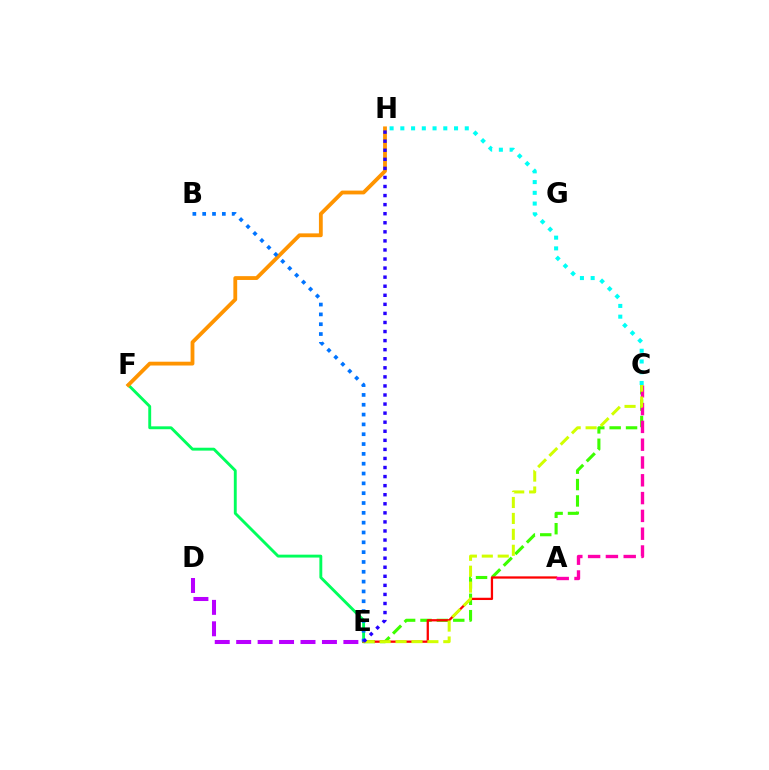{('C', 'E'): [{'color': '#3dff00', 'line_style': 'dashed', 'thickness': 2.23}, {'color': '#d1ff00', 'line_style': 'dashed', 'thickness': 2.16}], ('E', 'F'): [{'color': '#00ff5c', 'line_style': 'solid', 'thickness': 2.08}], ('A', 'E'): [{'color': '#ff0000', 'line_style': 'solid', 'thickness': 1.64}], ('A', 'C'): [{'color': '#ff00ac', 'line_style': 'dashed', 'thickness': 2.42}], ('C', 'H'): [{'color': '#00fff6', 'line_style': 'dotted', 'thickness': 2.92}], ('F', 'H'): [{'color': '#ff9400', 'line_style': 'solid', 'thickness': 2.75}], ('B', 'E'): [{'color': '#0074ff', 'line_style': 'dotted', 'thickness': 2.67}], ('E', 'H'): [{'color': '#2500ff', 'line_style': 'dotted', 'thickness': 2.46}], ('D', 'E'): [{'color': '#b900ff', 'line_style': 'dashed', 'thickness': 2.91}]}